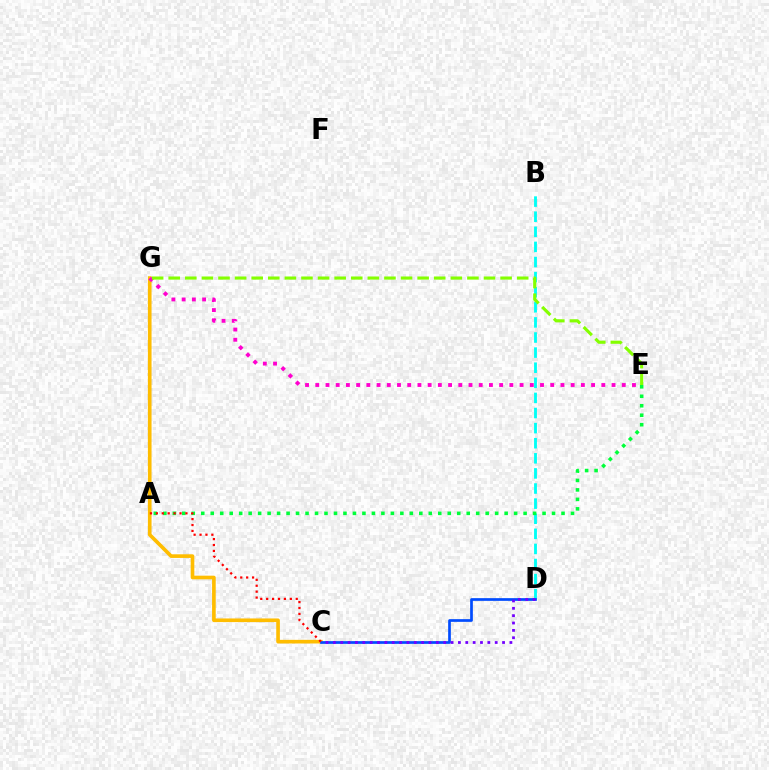{('C', 'G'): [{'color': '#ffbd00', 'line_style': 'solid', 'thickness': 2.62}], ('B', 'D'): [{'color': '#00fff6', 'line_style': 'dashed', 'thickness': 2.05}], ('E', 'G'): [{'color': '#ff00cf', 'line_style': 'dotted', 'thickness': 2.78}, {'color': '#84ff00', 'line_style': 'dashed', 'thickness': 2.25}], ('A', 'E'): [{'color': '#00ff39', 'line_style': 'dotted', 'thickness': 2.58}], ('C', 'D'): [{'color': '#004bff', 'line_style': 'solid', 'thickness': 1.94}, {'color': '#7200ff', 'line_style': 'dotted', 'thickness': 2.0}], ('A', 'C'): [{'color': '#ff0000', 'line_style': 'dotted', 'thickness': 1.61}]}